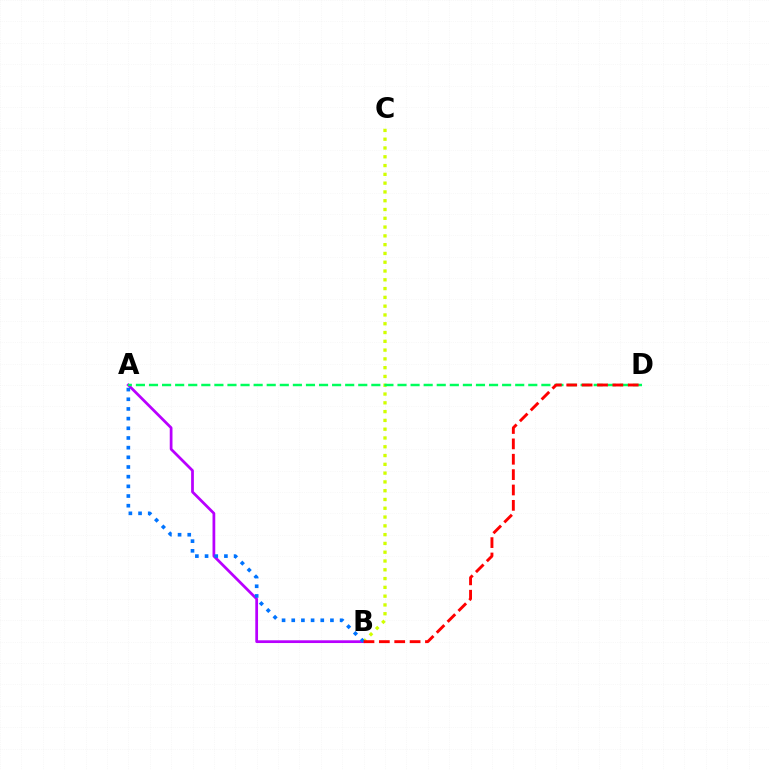{('B', 'C'): [{'color': '#d1ff00', 'line_style': 'dotted', 'thickness': 2.39}], ('A', 'B'): [{'color': '#b900ff', 'line_style': 'solid', 'thickness': 1.98}, {'color': '#0074ff', 'line_style': 'dotted', 'thickness': 2.63}], ('A', 'D'): [{'color': '#00ff5c', 'line_style': 'dashed', 'thickness': 1.78}], ('B', 'D'): [{'color': '#ff0000', 'line_style': 'dashed', 'thickness': 2.09}]}